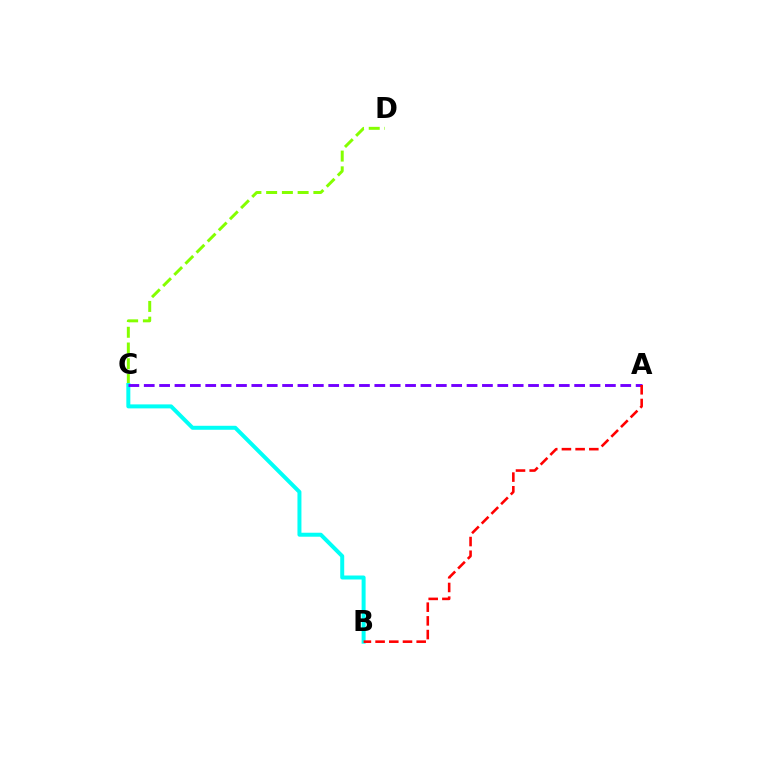{('C', 'D'): [{'color': '#84ff00', 'line_style': 'dashed', 'thickness': 2.14}], ('B', 'C'): [{'color': '#00fff6', 'line_style': 'solid', 'thickness': 2.87}], ('A', 'C'): [{'color': '#7200ff', 'line_style': 'dashed', 'thickness': 2.09}], ('A', 'B'): [{'color': '#ff0000', 'line_style': 'dashed', 'thickness': 1.86}]}